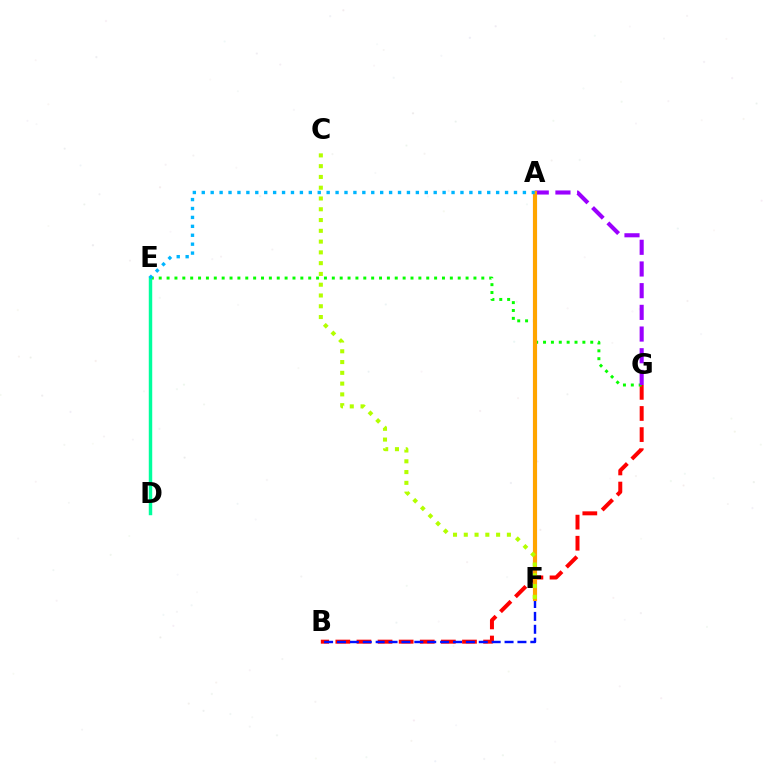{('B', 'G'): [{'color': '#ff0000', 'line_style': 'dashed', 'thickness': 2.87}], ('E', 'G'): [{'color': '#08ff00', 'line_style': 'dotted', 'thickness': 2.14}], ('D', 'E'): [{'color': '#00ff9d', 'line_style': 'solid', 'thickness': 2.48}], ('A', 'F'): [{'color': '#ff00bd', 'line_style': 'solid', 'thickness': 2.93}, {'color': '#ffa500', 'line_style': 'solid', 'thickness': 2.93}], ('B', 'F'): [{'color': '#0010ff', 'line_style': 'dashed', 'thickness': 1.75}], ('A', 'G'): [{'color': '#9b00ff', 'line_style': 'dashed', 'thickness': 2.95}], ('C', 'F'): [{'color': '#b3ff00', 'line_style': 'dotted', 'thickness': 2.93}], ('A', 'E'): [{'color': '#00b5ff', 'line_style': 'dotted', 'thickness': 2.42}]}